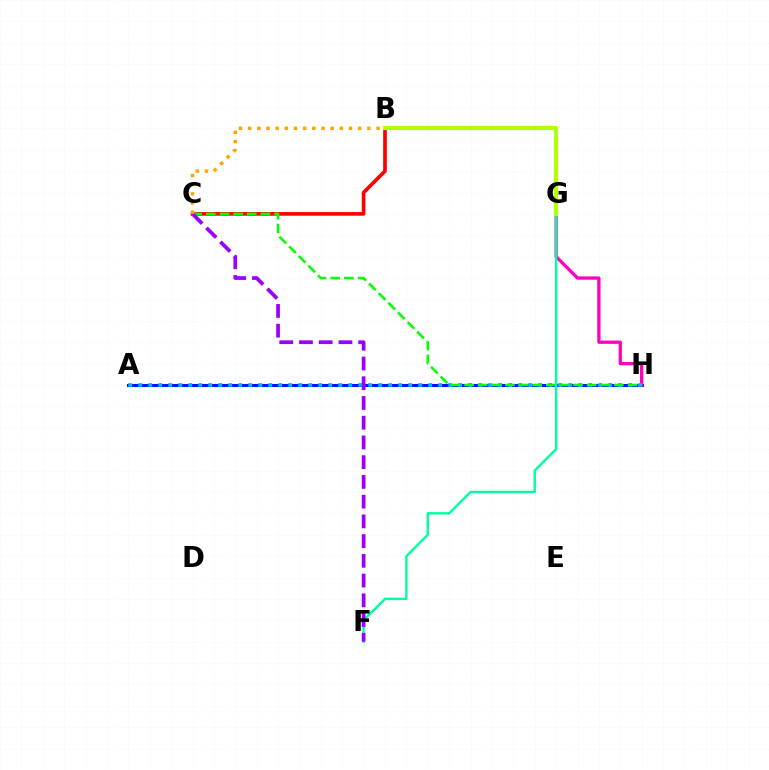{('A', 'H'): [{'color': '#0010ff', 'line_style': 'solid', 'thickness': 2.18}, {'color': '#00b5ff', 'line_style': 'dotted', 'thickness': 2.72}], ('G', 'H'): [{'color': '#ff00bd', 'line_style': 'solid', 'thickness': 2.37}], ('F', 'G'): [{'color': '#00ff9d', 'line_style': 'solid', 'thickness': 1.74}], ('B', 'C'): [{'color': '#ff0000', 'line_style': 'solid', 'thickness': 2.64}, {'color': '#ffa500', 'line_style': 'dotted', 'thickness': 2.49}], ('C', 'H'): [{'color': '#08ff00', 'line_style': 'dashed', 'thickness': 1.85}], ('C', 'F'): [{'color': '#9b00ff', 'line_style': 'dashed', 'thickness': 2.68}], ('B', 'G'): [{'color': '#b3ff00', 'line_style': 'solid', 'thickness': 2.96}]}